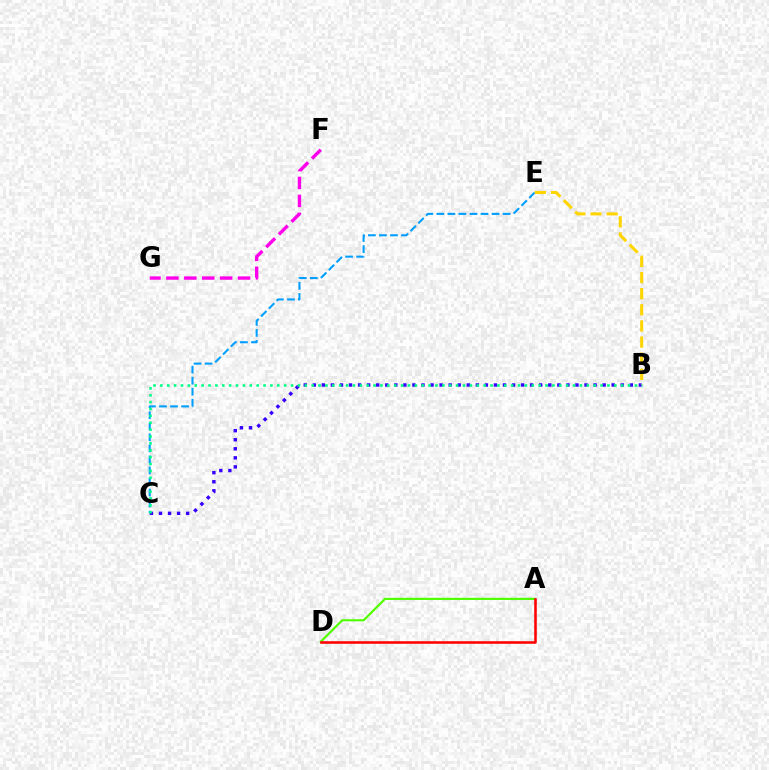{('A', 'D'): [{'color': '#4fff00', 'line_style': 'solid', 'thickness': 1.56}, {'color': '#ff0000', 'line_style': 'solid', 'thickness': 1.85}], ('C', 'E'): [{'color': '#009eff', 'line_style': 'dashed', 'thickness': 1.5}], ('F', 'G'): [{'color': '#ff00ed', 'line_style': 'dashed', 'thickness': 2.43}], ('B', 'C'): [{'color': '#3700ff', 'line_style': 'dotted', 'thickness': 2.46}, {'color': '#00ff86', 'line_style': 'dotted', 'thickness': 1.87}], ('B', 'E'): [{'color': '#ffd500', 'line_style': 'dashed', 'thickness': 2.19}]}